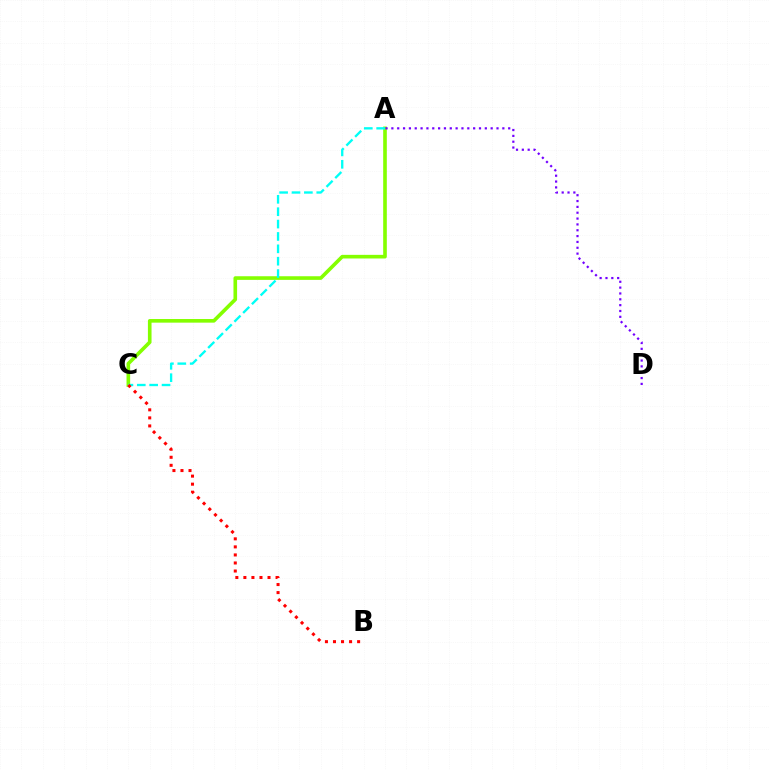{('A', 'C'): [{'color': '#84ff00', 'line_style': 'solid', 'thickness': 2.61}, {'color': '#00fff6', 'line_style': 'dashed', 'thickness': 1.68}], ('A', 'D'): [{'color': '#7200ff', 'line_style': 'dotted', 'thickness': 1.59}], ('B', 'C'): [{'color': '#ff0000', 'line_style': 'dotted', 'thickness': 2.19}]}